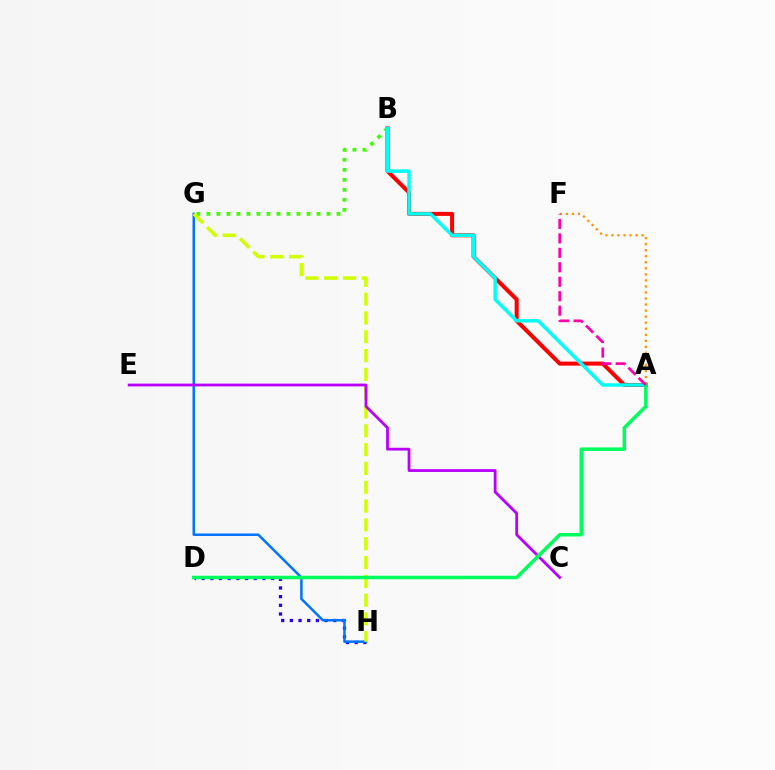{('A', 'B'): [{'color': '#ff0000', 'line_style': 'solid', 'thickness': 2.9}, {'color': '#00fff6', 'line_style': 'solid', 'thickness': 2.47}], ('D', 'H'): [{'color': '#2500ff', 'line_style': 'dotted', 'thickness': 2.36}], ('A', 'F'): [{'color': '#ff9400', 'line_style': 'dotted', 'thickness': 1.64}, {'color': '#ff00ac', 'line_style': 'dashed', 'thickness': 1.97}], ('G', 'H'): [{'color': '#0074ff', 'line_style': 'solid', 'thickness': 1.8}, {'color': '#d1ff00', 'line_style': 'dashed', 'thickness': 2.56}], ('B', 'G'): [{'color': '#3dff00', 'line_style': 'dotted', 'thickness': 2.72}], ('C', 'E'): [{'color': '#b900ff', 'line_style': 'solid', 'thickness': 2.01}], ('A', 'D'): [{'color': '#00ff5c', 'line_style': 'solid', 'thickness': 2.53}]}